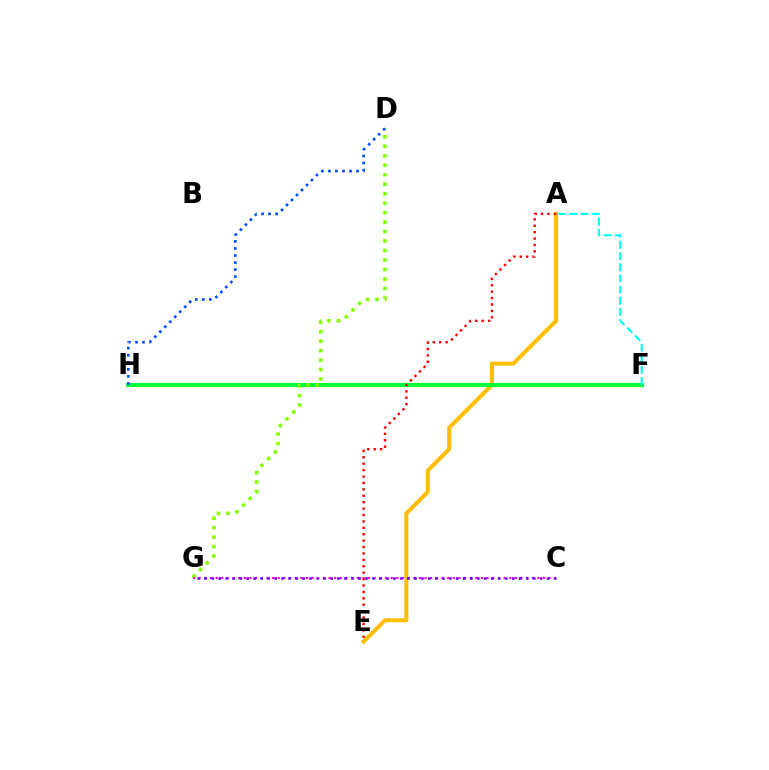{('A', 'E'): [{'color': '#ffbd00', 'line_style': 'solid', 'thickness': 2.88}, {'color': '#ff0000', 'line_style': 'dotted', 'thickness': 1.74}], ('F', 'H'): [{'color': '#00ff39', 'line_style': 'solid', 'thickness': 2.99}], ('D', 'G'): [{'color': '#84ff00', 'line_style': 'dotted', 'thickness': 2.58}], ('A', 'F'): [{'color': '#00fff6', 'line_style': 'dashed', 'thickness': 1.52}], ('C', 'G'): [{'color': '#ff00cf', 'line_style': 'dotted', 'thickness': 1.53}, {'color': '#7200ff', 'line_style': 'dotted', 'thickness': 1.9}], ('D', 'H'): [{'color': '#004bff', 'line_style': 'dotted', 'thickness': 1.91}]}